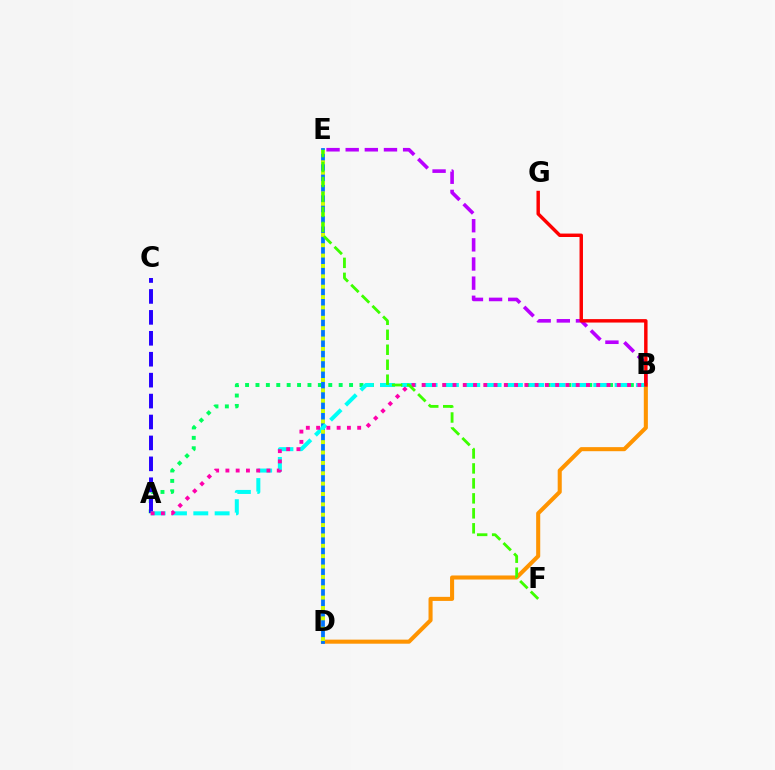{('A', 'B'): [{'color': '#00ff5c', 'line_style': 'dotted', 'thickness': 2.83}, {'color': '#00fff6', 'line_style': 'dashed', 'thickness': 2.9}, {'color': '#ff00ac', 'line_style': 'dotted', 'thickness': 2.79}], ('B', 'E'): [{'color': '#b900ff', 'line_style': 'dashed', 'thickness': 2.6}], ('A', 'C'): [{'color': '#2500ff', 'line_style': 'dashed', 'thickness': 2.84}], ('B', 'D'): [{'color': '#ff9400', 'line_style': 'solid', 'thickness': 2.93}], ('D', 'E'): [{'color': '#0074ff', 'line_style': 'solid', 'thickness': 2.73}, {'color': '#d1ff00', 'line_style': 'dotted', 'thickness': 2.82}], ('B', 'G'): [{'color': '#ff0000', 'line_style': 'solid', 'thickness': 2.48}], ('E', 'F'): [{'color': '#3dff00', 'line_style': 'dashed', 'thickness': 2.03}]}